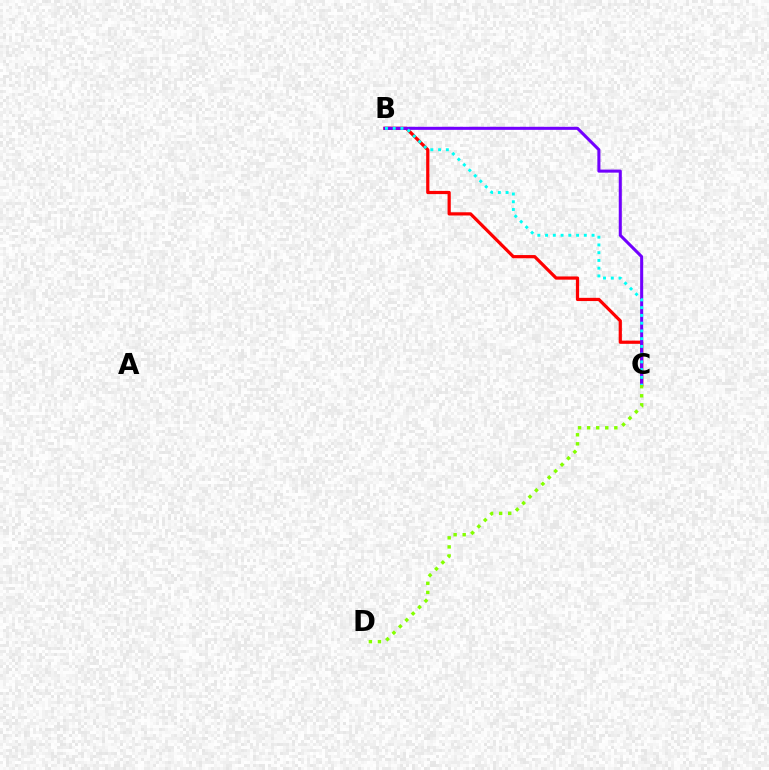{('B', 'C'): [{'color': '#ff0000', 'line_style': 'solid', 'thickness': 2.31}, {'color': '#7200ff', 'line_style': 'solid', 'thickness': 2.2}, {'color': '#00fff6', 'line_style': 'dotted', 'thickness': 2.11}], ('C', 'D'): [{'color': '#84ff00', 'line_style': 'dotted', 'thickness': 2.46}]}